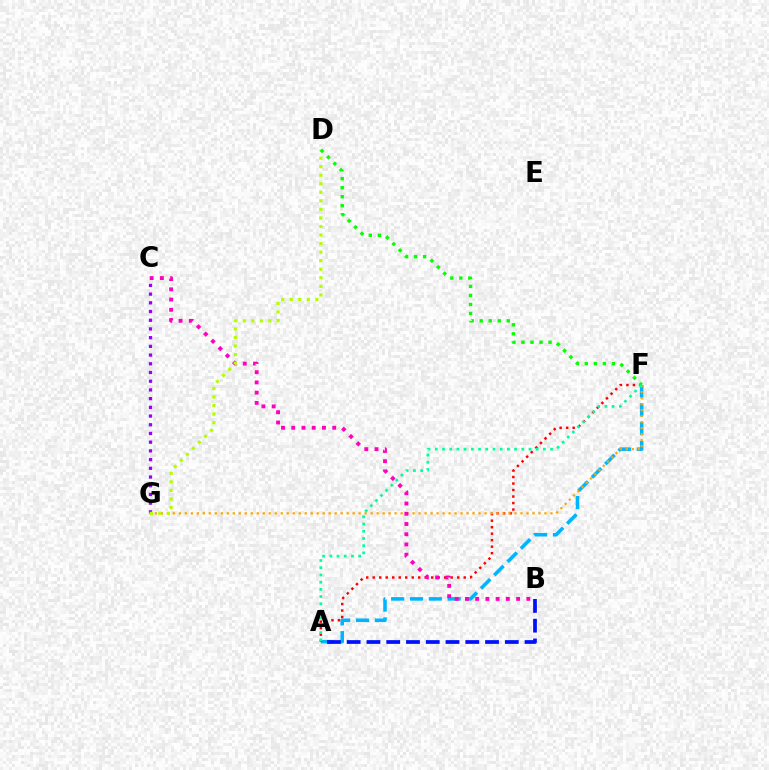{('C', 'G'): [{'color': '#9b00ff', 'line_style': 'dotted', 'thickness': 2.37}], ('A', 'F'): [{'color': '#00b5ff', 'line_style': 'dashed', 'thickness': 2.56}, {'color': '#ff0000', 'line_style': 'dotted', 'thickness': 1.77}, {'color': '#00ff9d', 'line_style': 'dotted', 'thickness': 1.96}], ('F', 'G'): [{'color': '#ffa500', 'line_style': 'dotted', 'thickness': 1.63}], ('B', 'C'): [{'color': '#ff00bd', 'line_style': 'dotted', 'thickness': 2.78}], ('A', 'B'): [{'color': '#0010ff', 'line_style': 'dashed', 'thickness': 2.69}], ('D', 'G'): [{'color': '#b3ff00', 'line_style': 'dotted', 'thickness': 2.32}], ('D', 'F'): [{'color': '#08ff00', 'line_style': 'dotted', 'thickness': 2.45}]}